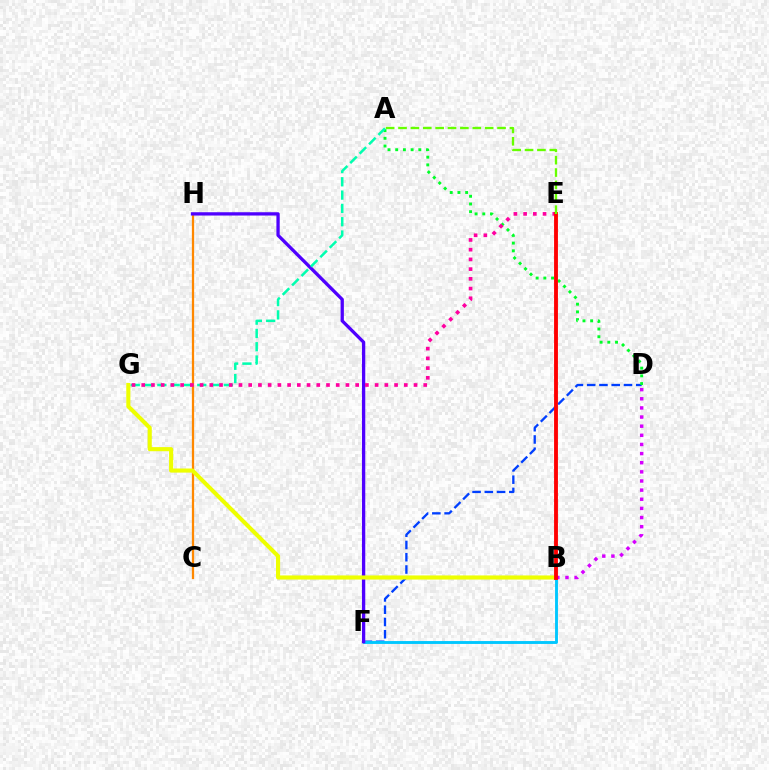{('D', 'F'): [{'color': '#003fff', 'line_style': 'dashed', 'thickness': 1.67}], ('A', 'D'): [{'color': '#00ff27', 'line_style': 'dotted', 'thickness': 2.09}], ('B', 'F'): [{'color': '#00c7ff', 'line_style': 'solid', 'thickness': 2.07}], ('C', 'H'): [{'color': '#ff8800', 'line_style': 'solid', 'thickness': 1.63}], ('F', 'H'): [{'color': '#4f00ff', 'line_style': 'solid', 'thickness': 2.37}], ('B', 'G'): [{'color': '#eeff00', 'line_style': 'solid', 'thickness': 2.96}], ('B', 'D'): [{'color': '#d600ff', 'line_style': 'dotted', 'thickness': 2.48}], ('A', 'G'): [{'color': '#00ffaf', 'line_style': 'dashed', 'thickness': 1.81}], ('E', 'G'): [{'color': '#ff00a0', 'line_style': 'dotted', 'thickness': 2.64}], ('B', 'E'): [{'color': '#ff0000', 'line_style': 'solid', 'thickness': 2.78}], ('A', 'E'): [{'color': '#66ff00', 'line_style': 'dashed', 'thickness': 1.68}]}